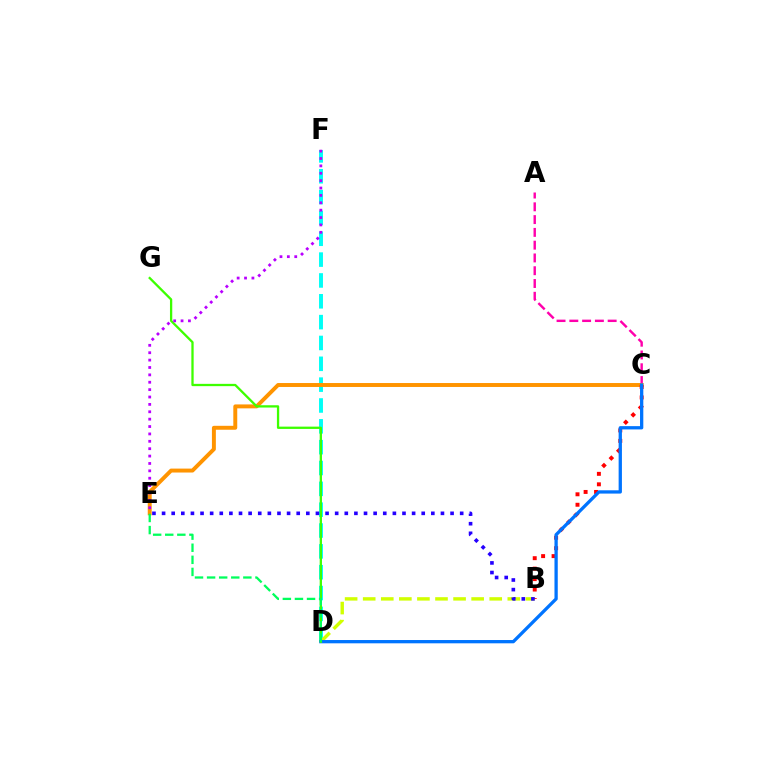{('A', 'C'): [{'color': '#ff00ac', 'line_style': 'dashed', 'thickness': 1.74}], ('D', 'F'): [{'color': '#00fff6', 'line_style': 'dashed', 'thickness': 2.83}], ('C', 'E'): [{'color': '#ff9400', 'line_style': 'solid', 'thickness': 2.83}], ('B', 'D'): [{'color': '#d1ff00', 'line_style': 'dashed', 'thickness': 2.46}], ('B', 'C'): [{'color': '#ff0000', 'line_style': 'dotted', 'thickness': 2.84}], ('C', 'D'): [{'color': '#0074ff', 'line_style': 'solid', 'thickness': 2.37}], ('D', 'G'): [{'color': '#3dff00', 'line_style': 'solid', 'thickness': 1.65}], ('B', 'E'): [{'color': '#2500ff', 'line_style': 'dotted', 'thickness': 2.61}], ('E', 'F'): [{'color': '#b900ff', 'line_style': 'dotted', 'thickness': 2.01}], ('D', 'E'): [{'color': '#00ff5c', 'line_style': 'dashed', 'thickness': 1.64}]}